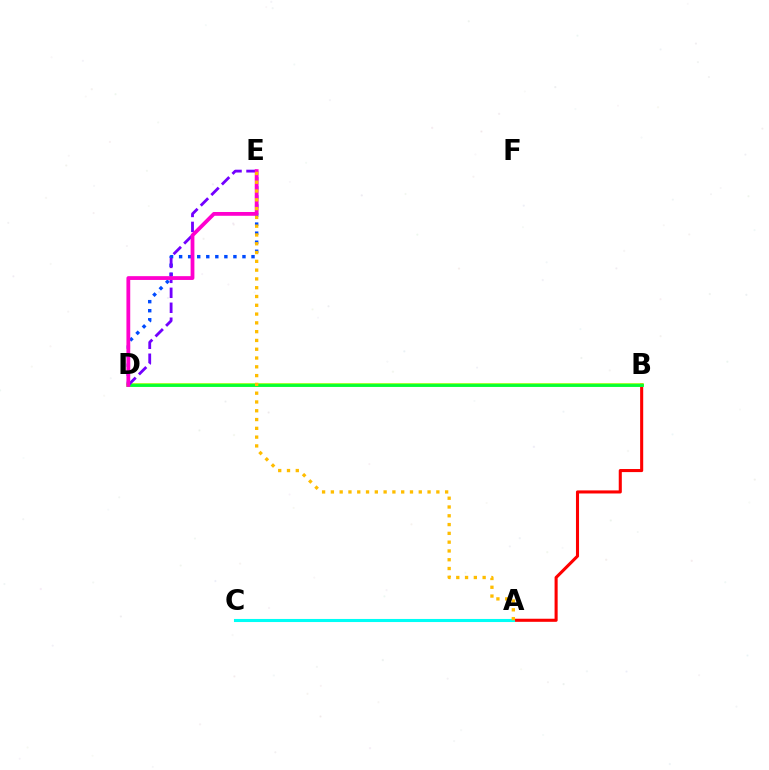{('A', 'B'): [{'color': '#ff0000', 'line_style': 'solid', 'thickness': 2.22}], ('D', 'E'): [{'color': '#004bff', 'line_style': 'dotted', 'thickness': 2.46}, {'color': '#7200ff', 'line_style': 'dashed', 'thickness': 2.03}, {'color': '#ff00cf', 'line_style': 'solid', 'thickness': 2.73}], ('B', 'D'): [{'color': '#84ff00', 'line_style': 'solid', 'thickness': 2.57}, {'color': '#00ff39', 'line_style': 'solid', 'thickness': 1.96}], ('A', 'C'): [{'color': '#00fff6', 'line_style': 'solid', 'thickness': 2.22}], ('A', 'E'): [{'color': '#ffbd00', 'line_style': 'dotted', 'thickness': 2.39}]}